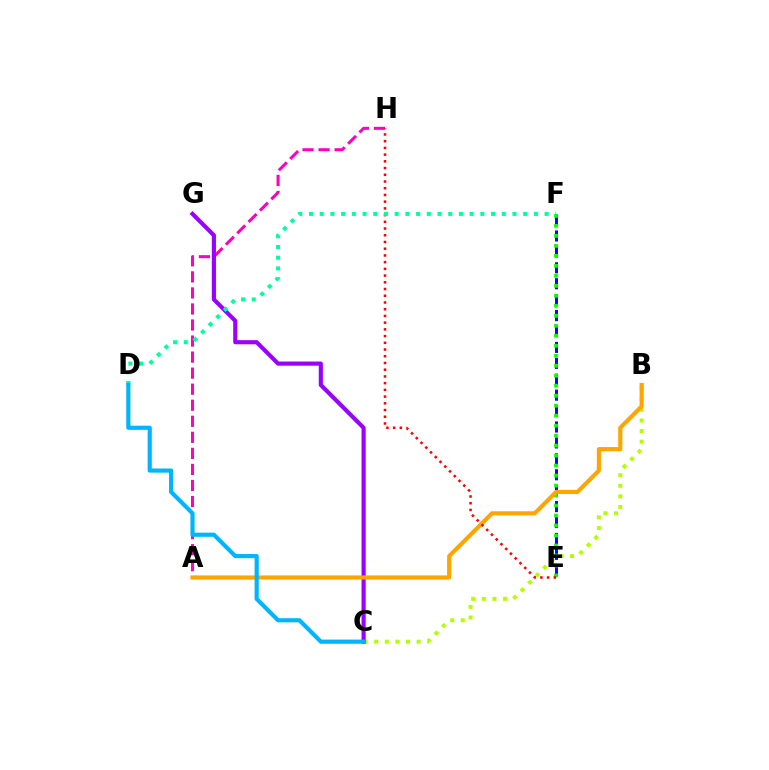{('E', 'F'): [{'color': '#0010ff', 'line_style': 'dashed', 'thickness': 2.16}, {'color': '#08ff00', 'line_style': 'dotted', 'thickness': 2.71}], ('A', 'H'): [{'color': '#ff00bd', 'line_style': 'dashed', 'thickness': 2.18}], ('B', 'C'): [{'color': '#b3ff00', 'line_style': 'dotted', 'thickness': 2.88}], ('C', 'G'): [{'color': '#9b00ff', 'line_style': 'solid', 'thickness': 2.98}], ('A', 'B'): [{'color': '#ffa500', 'line_style': 'solid', 'thickness': 2.99}], ('E', 'H'): [{'color': '#ff0000', 'line_style': 'dotted', 'thickness': 1.83}], ('D', 'F'): [{'color': '#00ff9d', 'line_style': 'dotted', 'thickness': 2.91}], ('C', 'D'): [{'color': '#00b5ff', 'line_style': 'solid', 'thickness': 2.99}]}